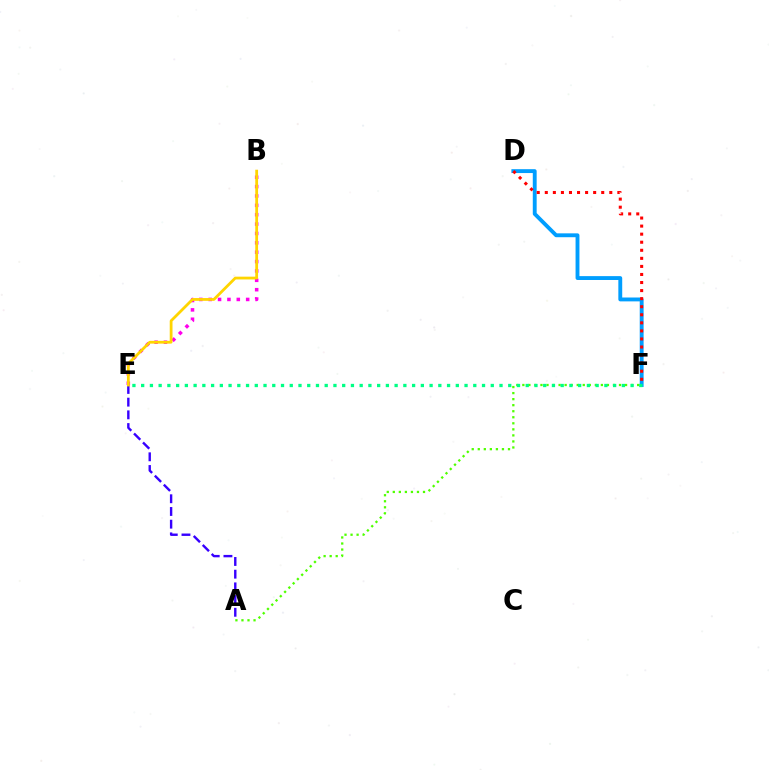{('A', 'F'): [{'color': '#4fff00', 'line_style': 'dotted', 'thickness': 1.64}], ('A', 'E'): [{'color': '#3700ff', 'line_style': 'dashed', 'thickness': 1.73}], ('B', 'E'): [{'color': '#ff00ed', 'line_style': 'dotted', 'thickness': 2.55}, {'color': '#ffd500', 'line_style': 'solid', 'thickness': 2.0}], ('D', 'F'): [{'color': '#009eff', 'line_style': 'solid', 'thickness': 2.79}, {'color': '#ff0000', 'line_style': 'dotted', 'thickness': 2.19}], ('E', 'F'): [{'color': '#00ff86', 'line_style': 'dotted', 'thickness': 2.37}]}